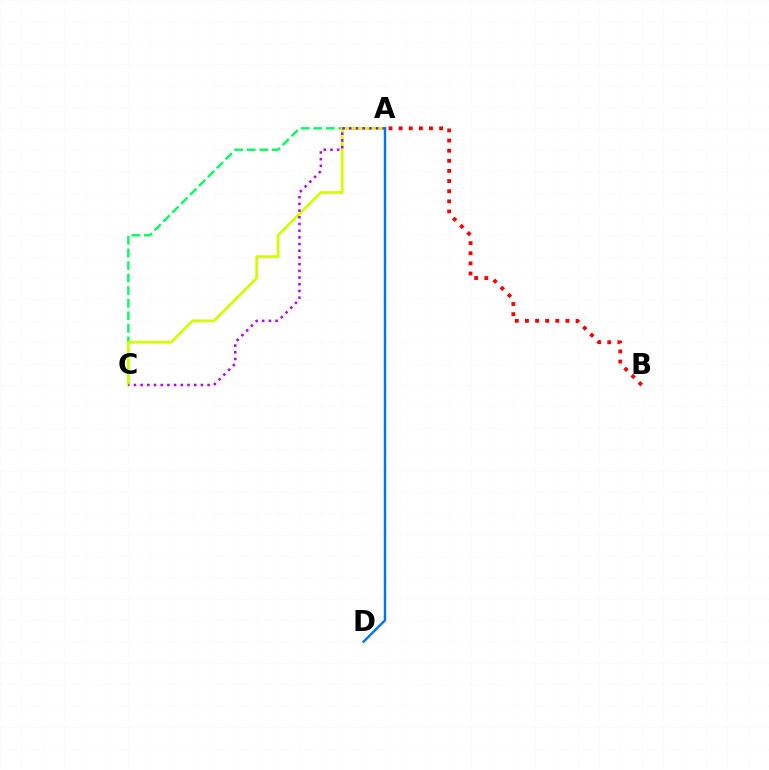{('A', 'C'): [{'color': '#00ff5c', 'line_style': 'dashed', 'thickness': 1.71}, {'color': '#d1ff00', 'line_style': 'solid', 'thickness': 1.99}, {'color': '#b900ff', 'line_style': 'dotted', 'thickness': 1.82}], ('A', 'B'): [{'color': '#ff0000', 'line_style': 'dotted', 'thickness': 2.75}], ('A', 'D'): [{'color': '#0074ff', 'line_style': 'solid', 'thickness': 1.74}]}